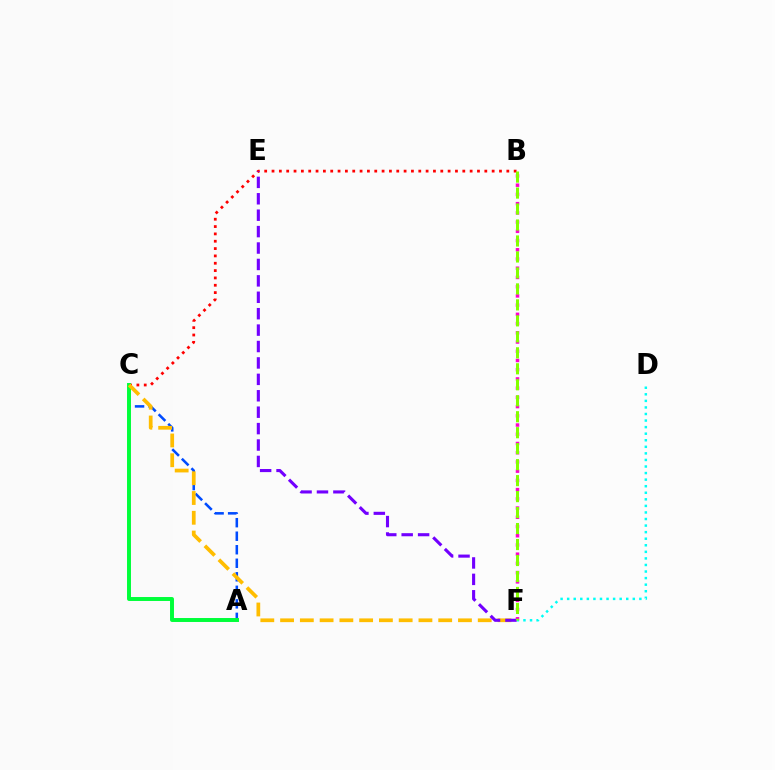{('A', 'C'): [{'color': '#004bff', 'line_style': 'dashed', 'thickness': 1.84}, {'color': '#00ff39', 'line_style': 'solid', 'thickness': 2.84}], ('B', 'C'): [{'color': '#ff0000', 'line_style': 'dotted', 'thickness': 1.99}], ('B', 'F'): [{'color': '#ff00cf', 'line_style': 'dotted', 'thickness': 2.51}, {'color': '#84ff00', 'line_style': 'dashed', 'thickness': 2.17}], ('C', 'F'): [{'color': '#ffbd00', 'line_style': 'dashed', 'thickness': 2.69}], ('D', 'F'): [{'color': '#00fff6', 'line_style': 'dotted', 'thickness': 1.78}], ('E', 'F'): [{'color': '#7200ff', 'line_style': 'dashed', 'thickness': 2.23}]}